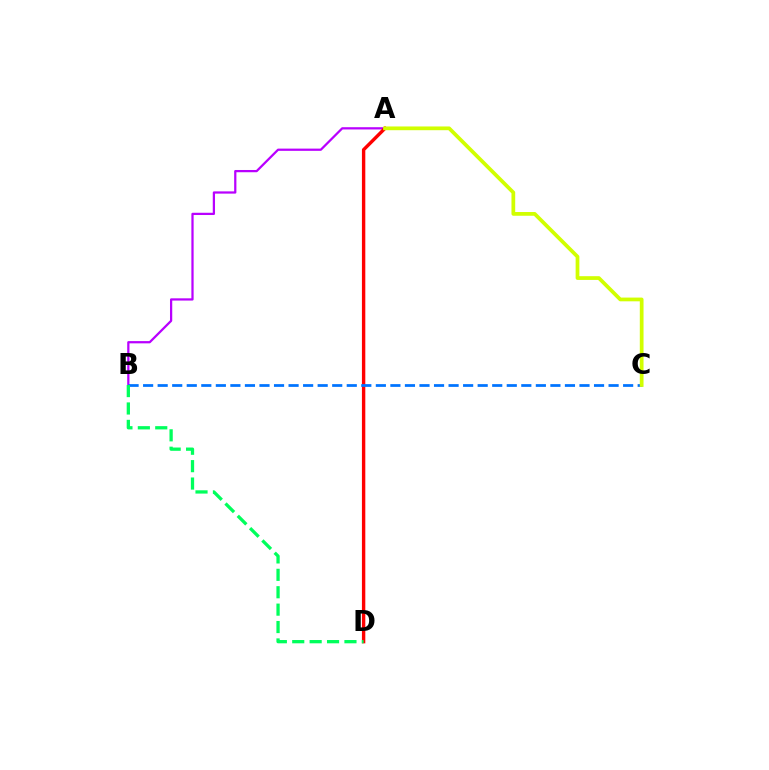{('A', 'B'): [{'color': '#b900ff', 'line_style': 'solid', 'thickness': 1.62}], ('A', 'D'): [{'color': '#ff0000', 'line_style': 'solid', 'thickness': 2.44}], ('B', 'C'): [{'color': '#0074ff', 'line_style': 'dashed', 'thickness': 1.98}], ('B', 'D'): [{'color': '#00ff5c', 'line_style': 'dashed', 'thickness': 2.36}], ('A', 'C'): [{'color': '#d1ff00', 'line_style': 'solid', 'thickness': 2.69}]}